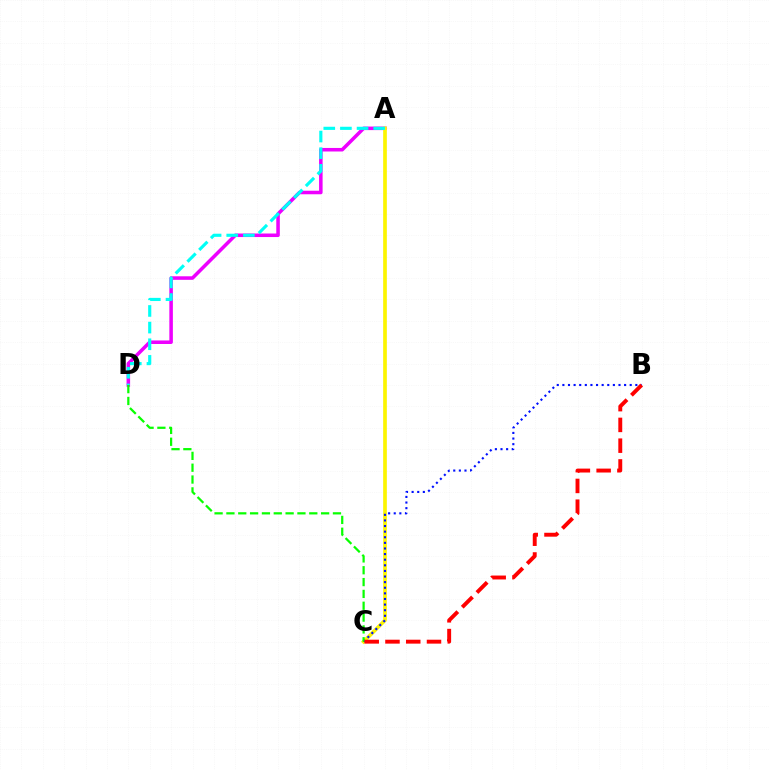{('A', 'D'): [{'color': '#ee00ff', 'line_style': 'solid', 'thickness': 2.55}, {'color': '#00fff6', 'line_style': 'dashed', 'thickness': 2.26}], ('A', 'C'): [{'color': '#fcf500', 'line_style': 'solid', 'thickness': 2.65}], ('B', 'C'): [{'color': '#0010ff', 'line_style': 'dotted', 'thickness': 1.52}, {'color': '#ff0000', 'line_style': 'dashed', 'thickness': 2.82}], ('C', 'D'): [{'color': '#08ff00', 'line_style': 'dashed', 'thickness': 1.61}]}